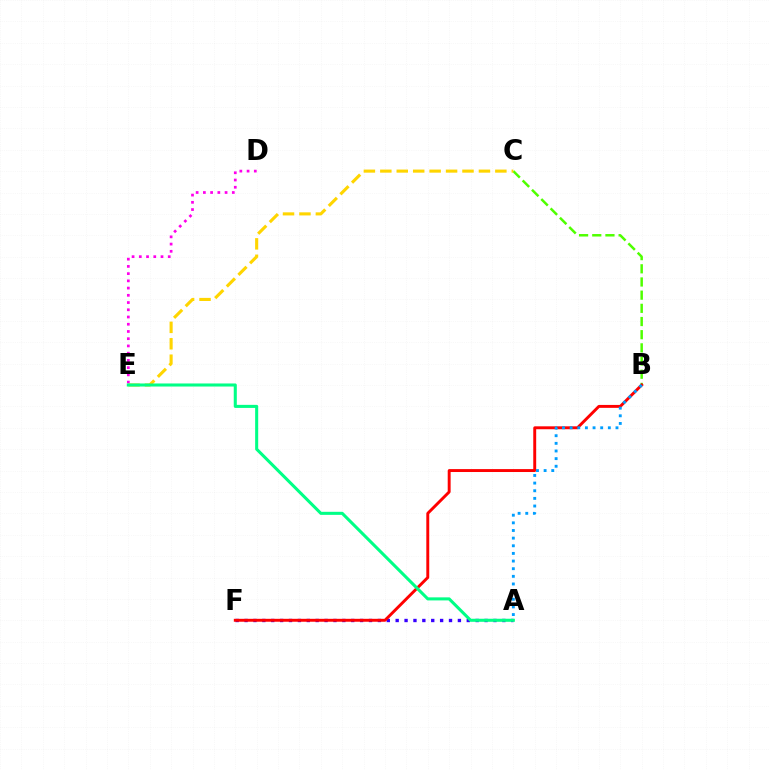{('B', 'C'): [{'color': '#4fff00', 'line_style': 'dashed', 'thickness': 1.79}], ('A', 'F'): [{'color': '#3700ff', 'line_style': 'dotted', 'thickness': 2.42}], ('B', 'F'): [{'color': '#ff0000', 'line_style': 'solid', 'thickness': 2.1}], ('A', 'B'): [{'color': '#009eff', 'line_style': 'dotted', 'thickness': 2.08}], ('D', 'E'): [{'color': '#ff00ed', 'line_style': 'dotted', 'thickness': 1.96}], ('C', 'E'): [{'color': '#ffd500', 'line_style': 'dashed', 'thickness': 2.23}], ('A', 'E'): [{'color': '#00ff86', 'line_style': 'solid', 'thickness': 2.2}]}